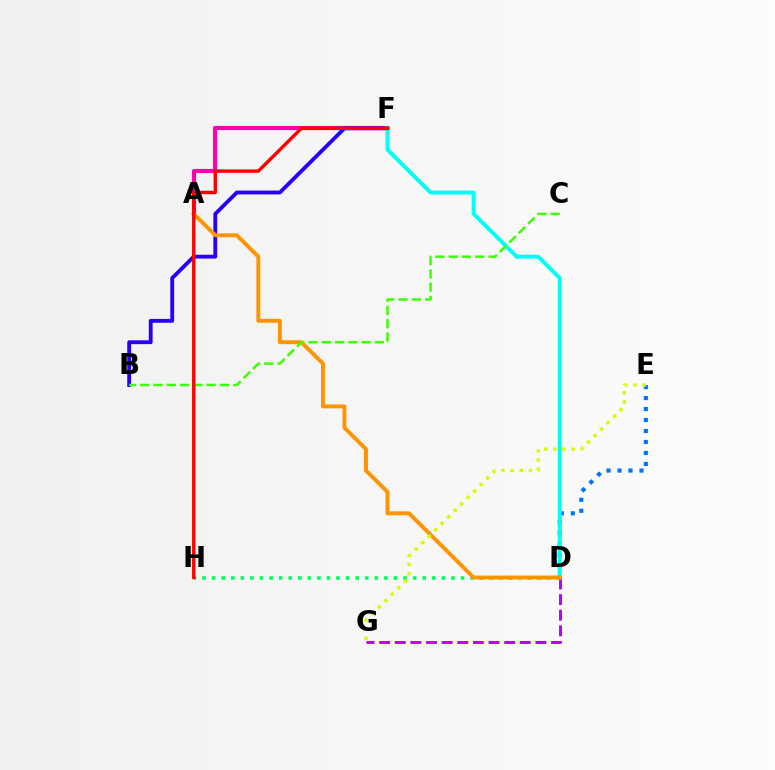{('D', 'E'): [{'color': '#0074ff', 'line_style': 'dotted', 'thickness': 2.98}], ('A', 'F'): [{'color': '#ff00ac', 'line_style': 'solid', 'thickness': 2.98}], ('D', 'G'): [{'color': '#b900ff', 'line_style': 'dashed', 'thickness': 2.12}], ('B', 'F'): [{'color': '#2500ff', 'line_style': 'solid', 'thickness': 2.76}], ('D', 'F'): [{'color': '#00fff6', 'line_style': 'solid', 'thickness': 2.83}], ('D', 'H'): [{'color': '#00ff5c', 'line_style': 'dotted', 'thickness': 2.6}], ('A', 'D'): [{'color': '#ff9400', 'line_style': 'solid', 'thickness': 2.83}], ('E', 'G'): [{'color': '#d1ff00', 'line_style': 'dotted', 'thickness': 2.49}], ('B', 'C'): [{'color': '#3dff00', 'line_style': 'dashed', 'thickness': 1.8}], ('F', 'H'): [{'color': '#ff0000', 'line_style': 'solid', 'thickness': 2.45}]}